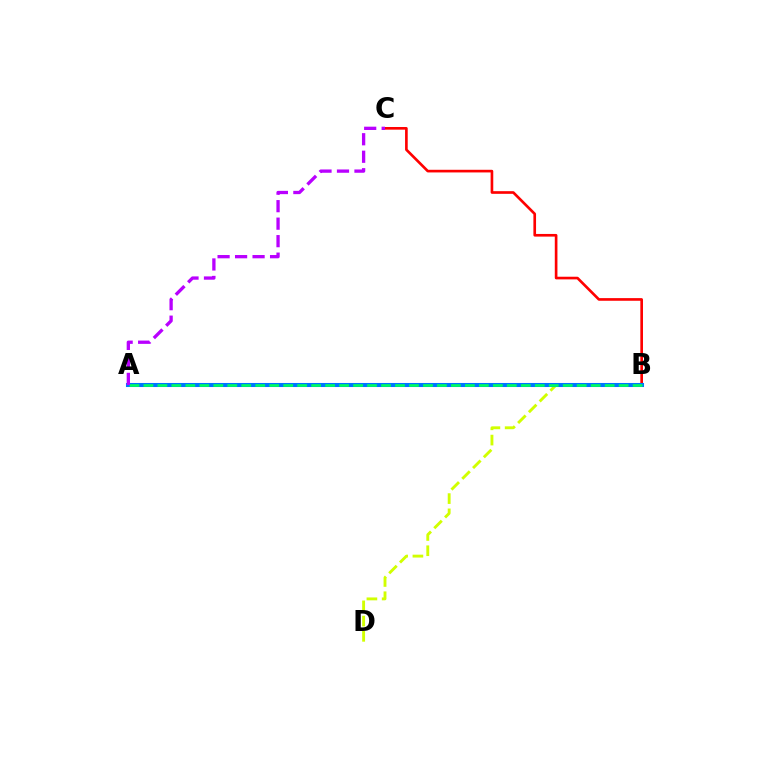{('B', 'D'): [{'color': '#d1ff00', 'line_style': 'dashed', 'thickness': 2.07}], ('B', 'C'): [{'color': '#ff0000', 'line_style': 'solid', 'thickness': 1.91}], ('A', 'B'): [{'color': '#0074ff', 'line_style': 'solid', 'thickness': 2.91}, {'color': '#00ff5c', 'line_style': 'dashed', 'thickness': 1.9}], ('A', 'C'): [{'color': '#b900ff', 'line_style': 'dashed', 'thickness': 2.38}]}